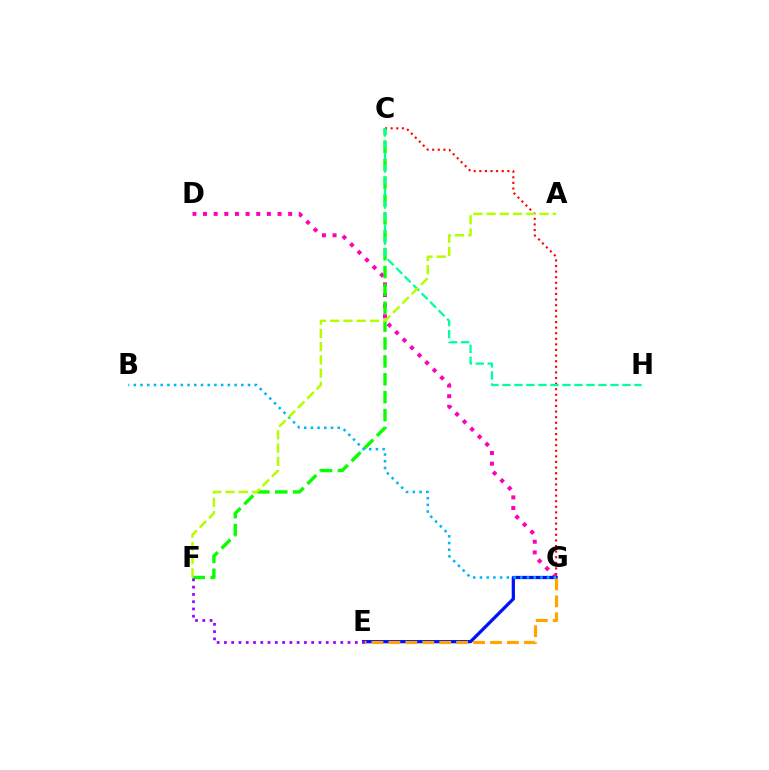{('C', 'G'): [{'color': '#ff0000', 'line_style': 'dotted', 'thickness': 1.52}], ('D', 'G'): [{'color': '#ff00bd', 'line_style': 'dotted', 'thickness': 2.89}], ('E', 'G'): [{'color': '#0010ff', 'line_style': 'solid', 'thickness': 2.34}, {'color': '#ffa500', 'line_style': 'dashed', 'thickness': 2.3}], ('C', 'F'): [{'color': '#08ff00', 'line_style': 'dashed', 'thickness': 2.43}], ('B', 'G'): [{'color': '#00b5ff', 'line_style': 'dotted', 'thickness': 1.82}], ('C', 'H'): [{'color': '#00ff9d', 'line_style': 'dashed', 'thickness': 1.63}], ('A', 'F'): [{'color': '#b3ff00', 'line_style': 'dashed', 'thickness': 1.8}], ('E', 'F'): [{'color': '#9b00ff', 'line_style': 'dotted', 'thickness': 1.98}]}